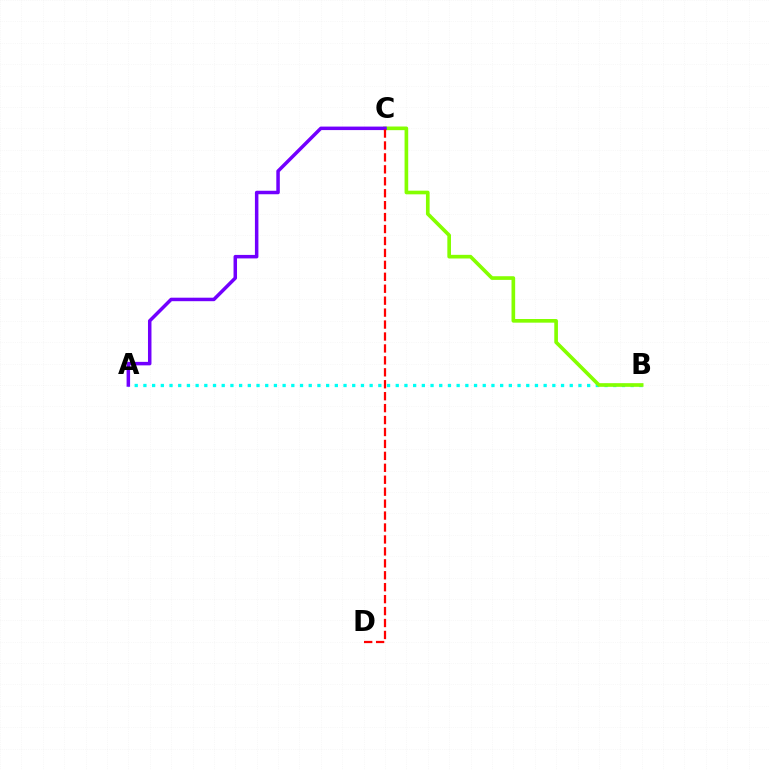{('A', 'B'): [{'color': '#00fff6', 'line_style': 'dotted', 'thickness': 2.36}], ('B', 'C'): [{'color': '#84ff00', 'line_style': 'solid', 'thickness': 2.63}], ('A', 'C'): [{'color': '#7200ff', 'line_style': 'solid', 'thickness': 2.52}], ('C', 'D'): [{'color': '#ff0000', 'line_style': 'dashed', 'thickness': 1.62}]}